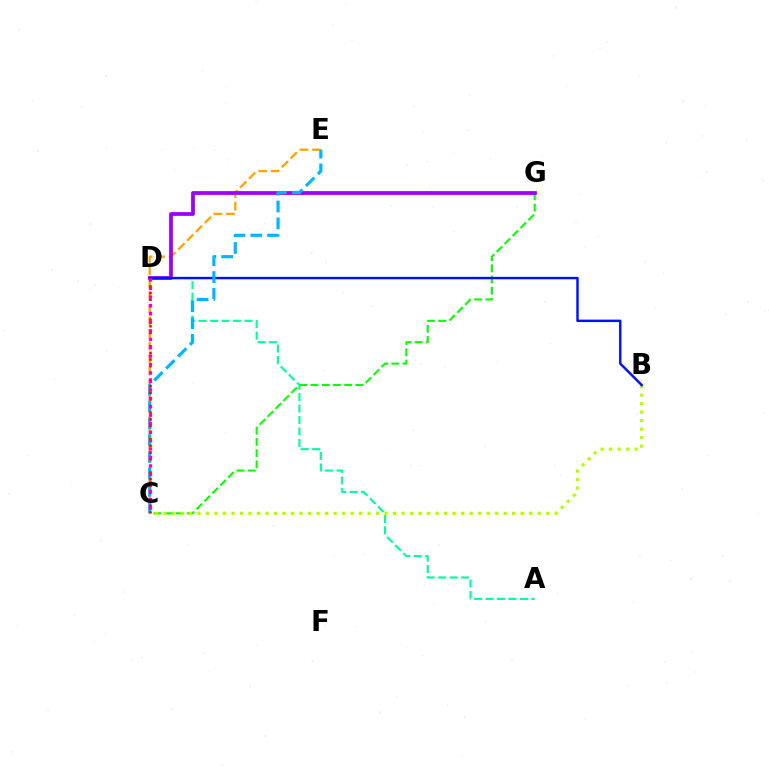{('A', 'D'): [{'color': '#00ff9d', 'line_style': 'dashed', 'thickness': 1.56}], ('C', 'G'): [{'color': '#08ff00', 'line_style': 'dashed', 'thickness': 1.52}], ('B', 'C'): [{'color': '#b3ff00', 'line_style': 'dotted', 'thickness': 2.31}], ('C', 'E'): [{'color': '#ffa500', 'line_style': 'dashed', 'thickness': 1.7}, {'color': '#00b5ff', 'line_style': 'dashed', 'thickness': 2.29}], ('D', 'G'): [{'color': '#9b00ff', 'line_style': 'solid', 'thickness': 2.7}], ('B', 'D'): [{'color': '#0010ff', 'line_style': 'solid', 'thickness': 1.75}], ('C', 'D'): [{'color': '#ff0000', 'line_style': 'dotted', 'thickness': 1.81}, {'color': '#ff00bd', 'line_style': 'dotted', 'thickness': 2.3}]}